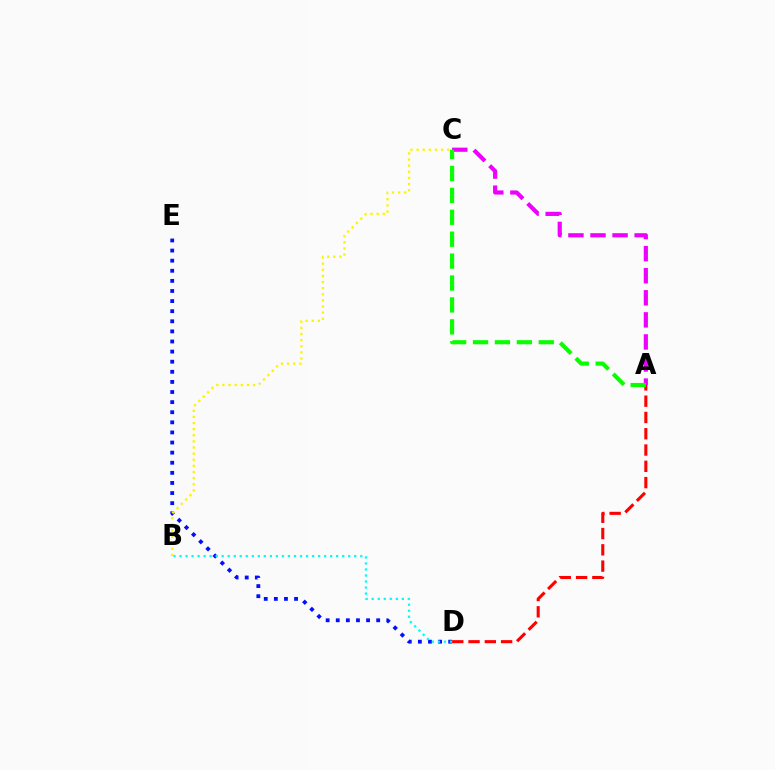{('D', 'E'): [{'color': '#0010ff', 'line_style': 'dotted', 'thickness': 2.75}], ('B', 'D'): [{'color': '#00fff6', 'line_style': 'dotted', 'thickness': 1.64}], ('A', 'C'): [{'color': '#ee00ff', 'line_style': 'dashed', 'thickness': 3.0}, {'color': '#08ff00', 'line_style': 'dashed', 'thickness': 2.98}], ('A', 'D'): [{'color': '#ff0000', 'line_style': 'dashed', 'thickness': 2.21}], ('B', 'C'): [{'color': '#fcf500', 'line_style': 'dotted', 'thickness': 1.66}]}